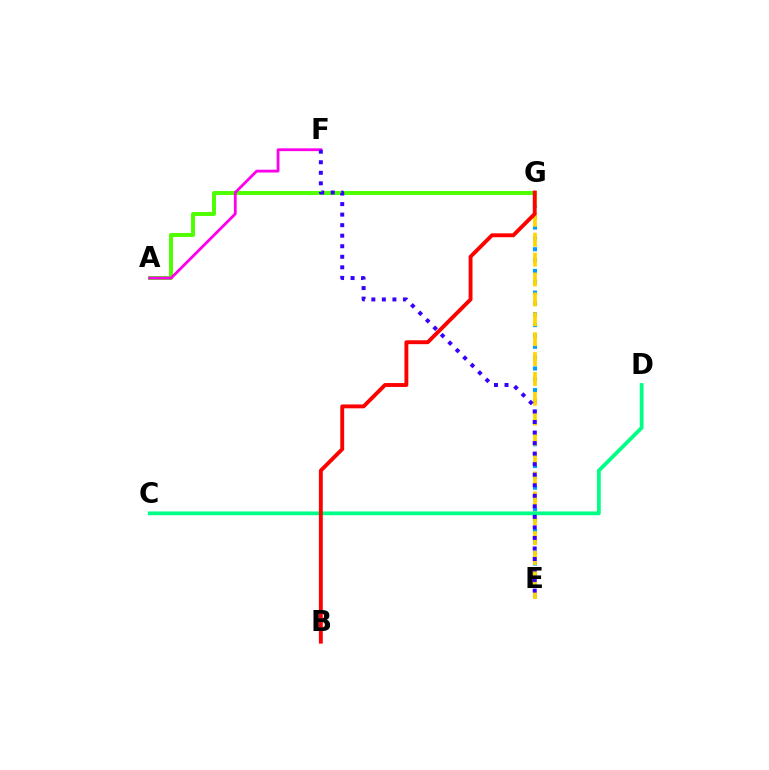{('E', 'G'): [{'color': '#009eff', 'line_style': 'dotted', 'thickness': 2.94}, {'color': '#ffd500', 'line_style': 'dashed', 'thickness': 2.7}], ('A', 'G'): [{'color': '#4fff00', 'line_style': 'solid', 'thickness': 2.85}], ('A', 'F'): [{'color': '#ff00ed', 'line_style': 'solid', 'thickness': 2.02}], ('C', 'D'): [{'color': '#00ff86', 'line_style': 'solid', 'thickness': 2.72}], ('B', 'G'): [{'color': '#ff0000', 'line_style': 'solid', 'thickness': 2.79}], ('E', 'F'): [{'color': '#3700ff', 'line_style': 'dotted', 'thickness': 2.86}]}